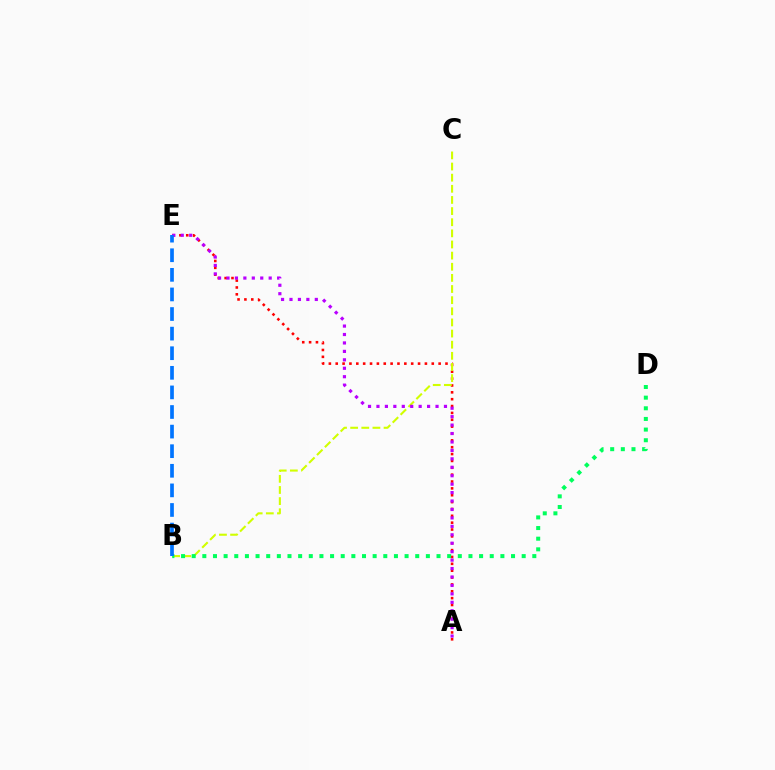{('A', 'E'): [{'color': '#ff0000', 'line_style': 'dotted', 'thickness': 1.86}, {'color': '#b900ff', 'line_style': 'dotted', 'thickness': 2.29}], ('B', 'C'): [{'color': '#d1ff00', 'line_style': 'dashed', 'thickness': 1.51}], ('B', 'D'): [{'color': '#00ff5c', 'line_style': 'dotted', 'thickness': 2.89}], ('B', 'E'): [{'color': '#0074ff', 'line_style': 'dashed', 'thickness': 2.66}]}